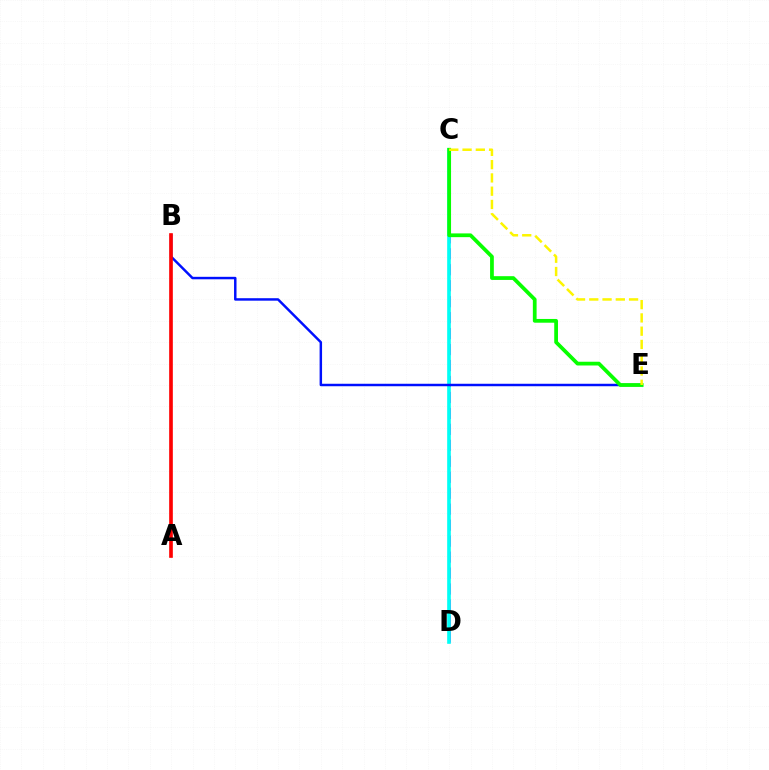{('C', 'D'): [{'color': '#ee00ff', 'line_style': 'dashed', 'thickness': 2.17}, {'color': '#00fff6', 'line_style': 'solid', 'thickness': 2.62}], ('B', 'E'): [{'color': '#0010ff', 'line_style': 'solid', 'thickness': 1.78}], ('A', 'B'): [{'color': '#ff0000', 'line_style': 'solid', 'thickness': 2.63}], ('C', 'E'): [{'color': '#08ff00', 'line_style': 'solid', 'thickness': 2.7}, {'color': '#fcf500', 'line_style': 'dashed', 'thickness': 1.8}]}